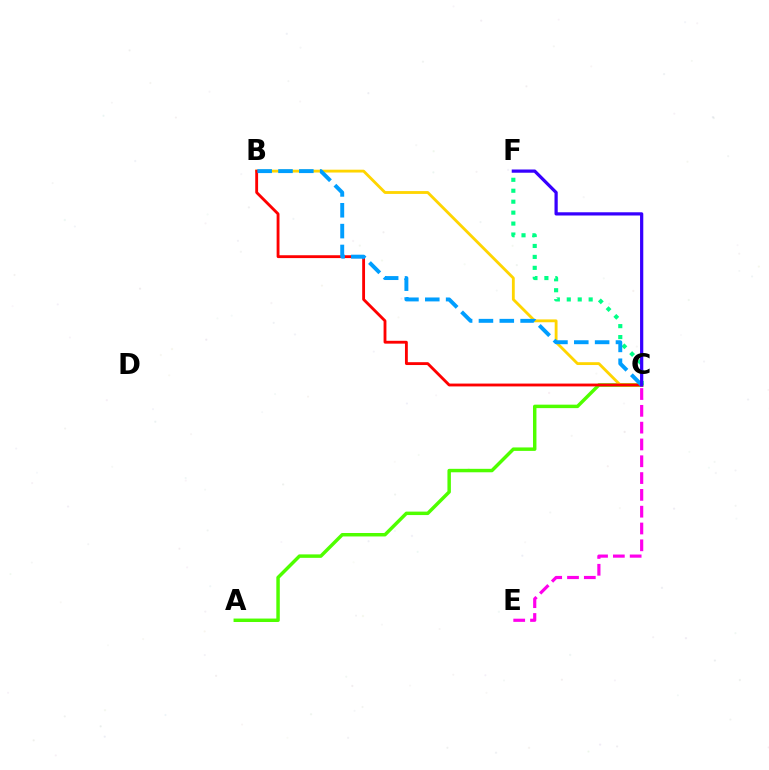{('A', 'C'): [{'color': '#4fff00', 'line_style': 'solid', 'thickness': 2.49}], ('B', 'C'): [{'color': '#ffd500', 'line_style': 'solid', 'thickness': 2.04}, {'color': '#ff0000', 'line_style': 'solid', 'thickness': 2.05}, {'color': '#009eff', 'line_style': 'dashed', 'thickness': 2.83}], ('C', 'E'): [{'color': '#ff00ed', 'line_style': 'dashed', 'thickness': 2.28}], ('C', 'F'): [{'color': '#00ff86', 'line_style': 'dotted', 'thickness': 2.97}, {'color': '#3700ff', 'line_style': 'solid', 'thickness': 2.33}]}